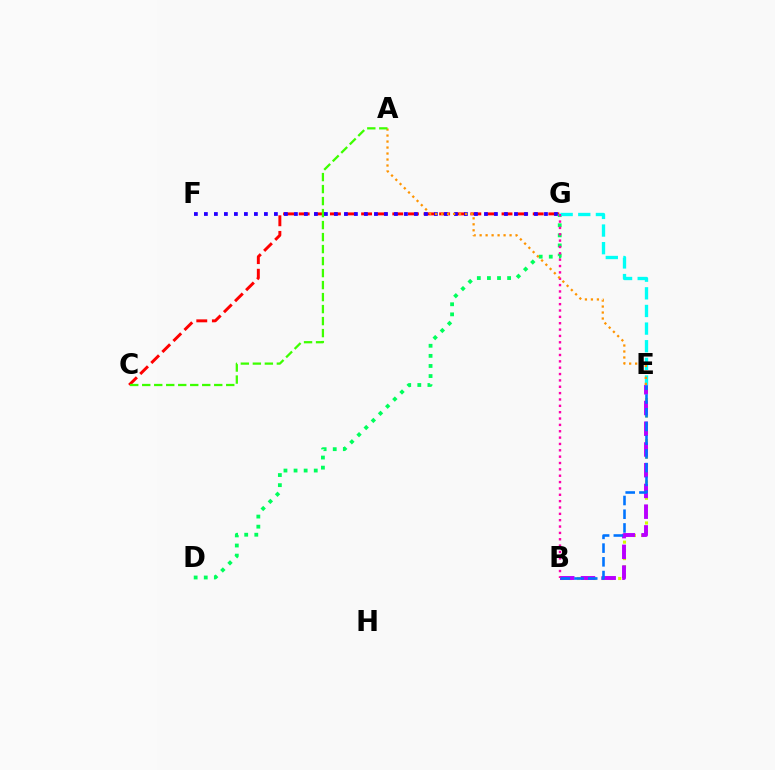{('C', 'G'): [{'color': '#ff0000', 'line_style': 'dashed', 'thickness': 2.12}], ('F', 'G'): [{'color': '#2500ff', 'line_style': 'dotted', 'thickness': 2.72}], ('B', 'E'): [{'color': '#d1ff00', 'line_style': 'dotted', 'thickness': 2.24}, {'color': '#b900ff', 'line_style': 'dashed', 'thickness': 2.82}, {'color': '#0074ff', 'line_style': 'dashed', 'thickness': 1.86}], ('D', 'G'): [{'color': '#00ff5c', 'line_style': 'dotted', 'thickness': 2.74}], ('E', 'G'): [{'color': '#00fff6', 'line_style': 'dashed', 'thickness': 2.4}], ('B', 'G'): [{'color': '#ff00ac', 'line_style': 'dotted', 'thickness': 1.73}], ('A', 'E'): [{'color': '#ff9400', 'line_style': 'dotted', 'thickness': 1.63}], ('A', 'C'): [{'color': '#3dff00', 'line_style': 'dashed', 'thickness': 1.63}]}